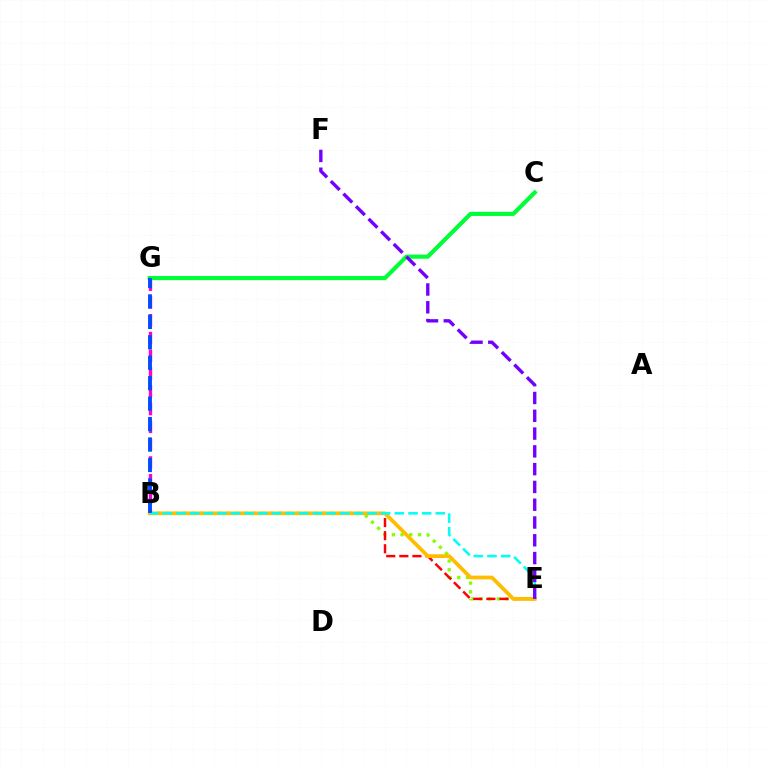{('B', 'E'): [{'color': '#84ff00', 'line_style': 'dotted', 'thickness': 2.36}, {'color': '#ff0000', 'line_style': 'dashed', 'thickness': 1.78}, {'color': '#ffbd00', 'line_style': 'solid', 'thickness': 2.7}, {'color': '#00fff6', 'line_style': 'dashed', 'thickness': 1.85}], ('B', 'G'): [{'color': '#ff00cf', 'line_style': 'dashed', 'thickness': 2.41}, {'color': '#004bff', 'line_style': 'dashed', 'thickness': 2.78}], ('C', 'G'): [{'color': '#00ff39', 'line_style': 'solid', 'thickness': 2.98}], ('E', 'F'): [{'color': '#7200ff', 'line_style': 'dashed', 'thickness': 2.42}]}